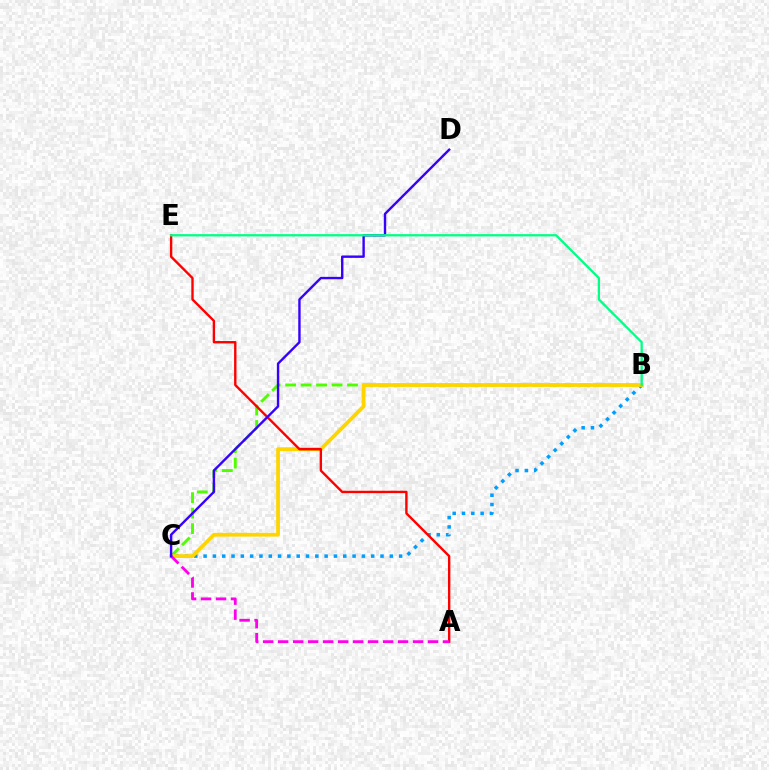{('B', 'C'): [{'color': '#009eff', 'line_style': 'dotted', 'thickness': 2.53}, {'color': '#4fff00', 'line_style': 'dashed', 'thickness': 2.1}, {'color': '#ffd500', 'line_style': 'solid', 'thickness': 2.72}], ('A', 'E'): [{'color': '#ff0000', 'line_style': 'solid', 'thickness': 1.72}], ('A', 'C'): [{'color': '#ff00ed', 'line_style': 'dashed', 'thickness': 2.04}], ('C', 'D'): [{'color': '#3700ff', 'line_style': 'solid', 'thickness': 1.72}], ('B', 'E'): [{'color': '#00ff86', 'line_style': 'solid', 'thickness': 1.64}]}